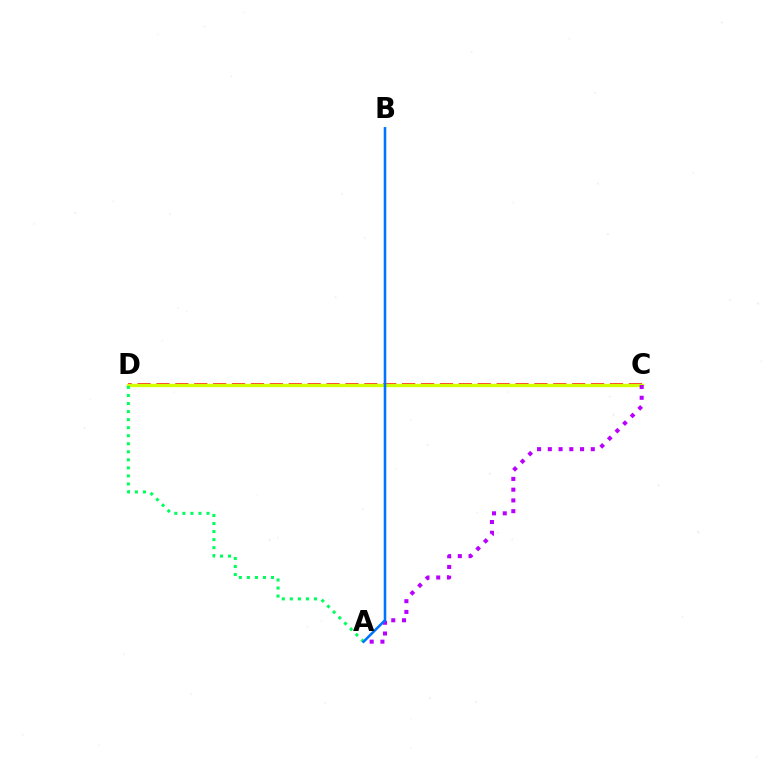{('C', 'D'): [{'color': '#ff0000', 'line_style': 'dashed', 'thickness': 2.57}, {'color': '#d1ff00', 'line_style': 'solid', 'thickness': 2.4}], ('A', 'C'): [{'color': '#b900ff', 'line_style': 'dotted', 'thickness': 2.92}], ('A', 'D'): [{'color': '#00ff5c', 'line_style': 'dotted', 'thickness': 2.19}], ('A', 'B'): [{'color': '#0074ff', 'line_style': 'solid', 'thickness': 1.84}]}